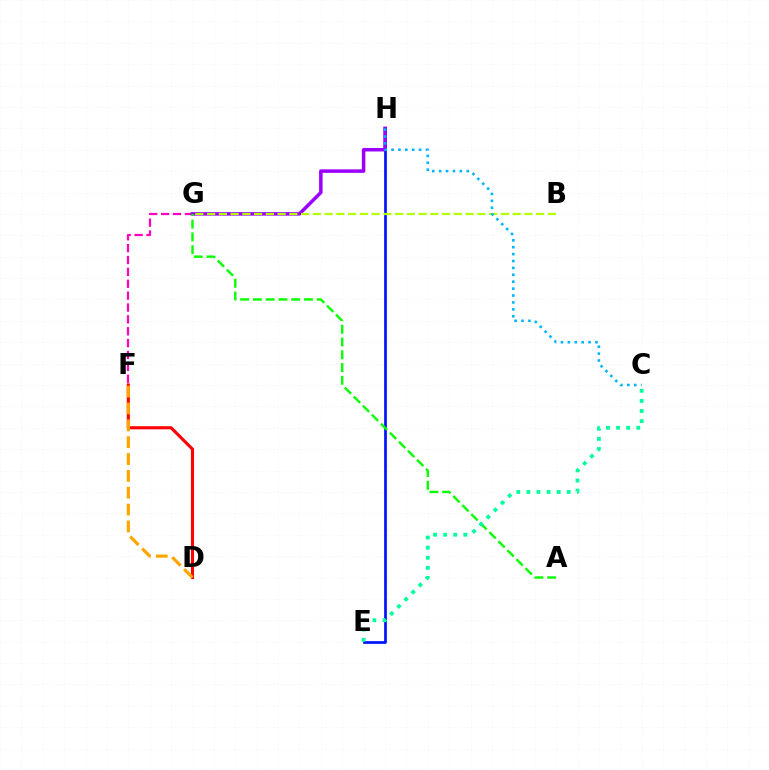{('E', 'H'): [{'color': '#0010ff', 'line_style': 'solid', 'thickness': 1.94}], ('F', 'G'): [{'color': '#ff00bd', 'line_style': 'dashed', 'thickness': 1.61}], ('G', 'H'): [{'color': '#9b00ff', 'line_style': 'solid', 'thickness': 2.52}], ('B', 'G'): [{'color': '#b3ff00', 'line_style': 'dashed', 'thickness': 1.6}], ('A', 'G'): [{'color': '#08ff00', 'line_style': 'dashed', 'thickness': 1.73}], ('D', 'F'): [{'color': '#ff0000', 'line_style': 'solid', 'thickness': 2.24}, {'color': '#ffa500', 'line_style': 'dashed', 'thickness': 2.29}], ('C', 'E'): [{'color': '#00ff9d', 'line_style': 'dotted', 'thickness': 2.74}], ('C', 'H'): [{'color': '#00b5ff', 'line_style': 'dotted', 'thickness': 1.88}]}